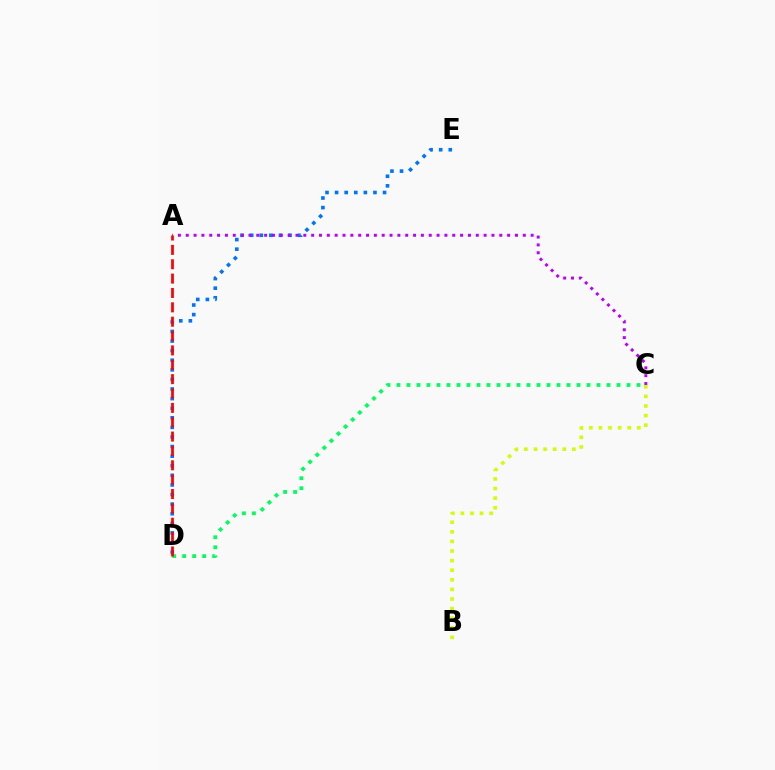{('D', 'E'): [{'color': '#0074ff', 'line_style': 'dotted', 'thickness': 2.61}], ('B', 'C'): [{'color': '#d1ff00', 'line_style': 'dotted', 'thickness': 2.61}], ('A', 'C'): [{'color': '#b900ff', 'line_style': 'dotted', 'thickness': 2.13}], ('C', 'D'): [{'color': '#00ff5c', 'line_style': 'dotted', 'thickness': 2.72}], ('A', 'D'): [{'color': '#ff0000', 'line_style': 'dashed', 'thickness': 1.95}]}